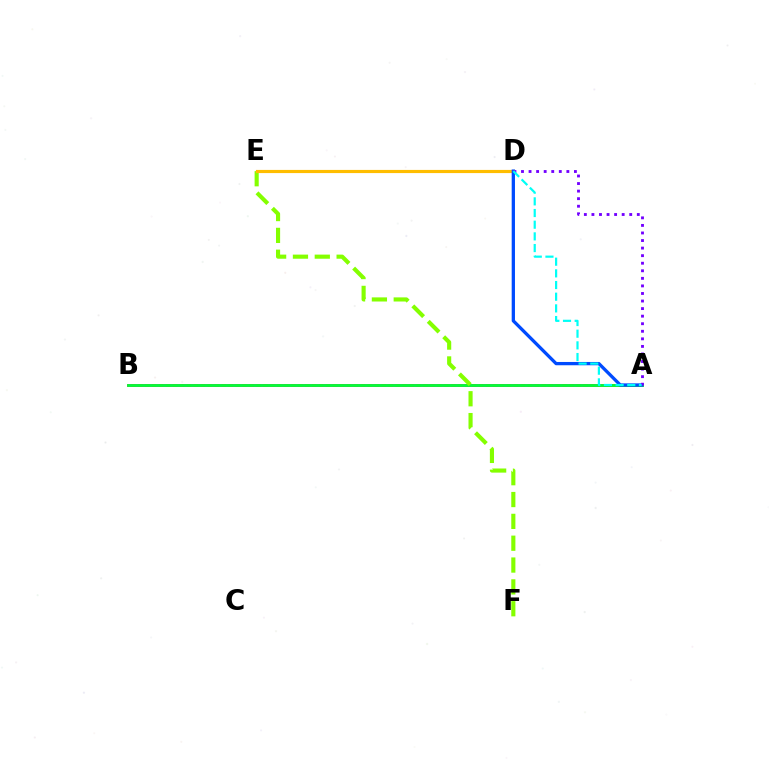{('A', 'B'): [{'color': '#ff0000', 'line_style': 'solid', 'thickness': 1.89}, {'color': '#ff00cf', 'line_style': 'dotted', 'thickness': 1.89}, {'color': '#00ff39', 'line_style': 'solid', 'thickness': 2.01}], ('E', 'F'): [{'color': '#84ff00', 'line_style': 'dashed', 'thickness': 2.97}], ('D', 'E'): [{'color': '#ffbd00', 'line_style': 'solid', 'thickness': 2.28}], ('A', 'D'): [{'color': '#004bff', 'line_style': 'solid', 'thickness': 2.36}, {'color': '#7200ff', 'line_style': 'dotted', 'thickness': 2.05}, {'color': '#00fff6', 'line_style': 'dashed', 'thickness': 1.59}]}